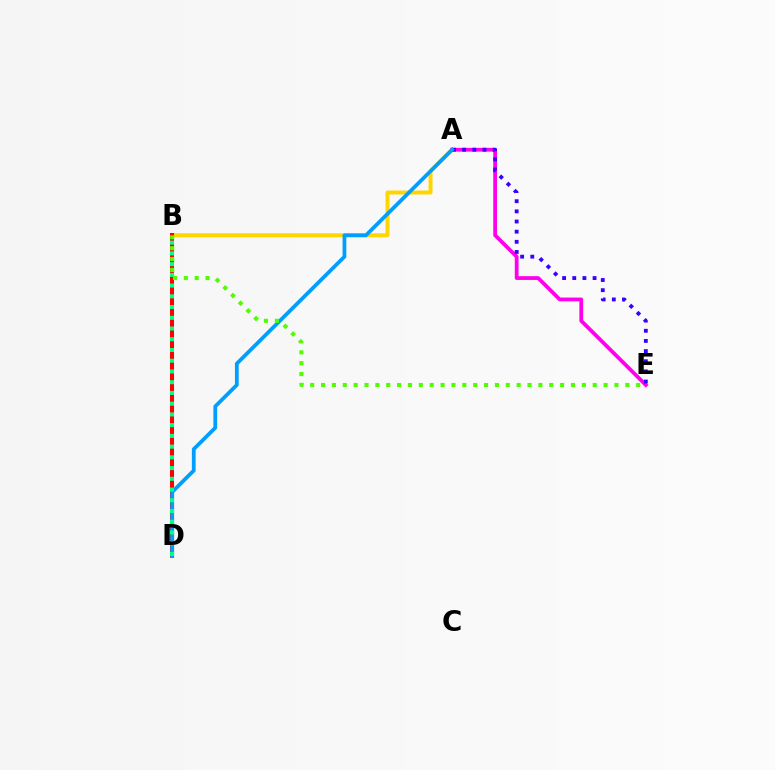{('A', 'B'): [{'color': '#ffd500', 'line_style': 'solid', 'thickness': 2.85}], ('A', 'E'): [{'color': '#ff00ed', 'line_style': 'solid', 'thickness': 2.72}, {'color': '#3700ff', 'line_style': 'dotted', 'thickness': 2.76}], ('B', 'D'): [{'color': '#ff0000', 'line_style': 'solid', 'thickness': 2.91}, {'color': '#00ff86', 'line_style': 'dotted', 'thickness': 2.92}], ('A', 'D'): [{'color': '#009eff', 'line_style': 'solid', 'thickness': 2.71}], ('B', 'E'): [{'color': '#4fff00', 'line_style': 'dotted', 'thickness': 2.95}]}